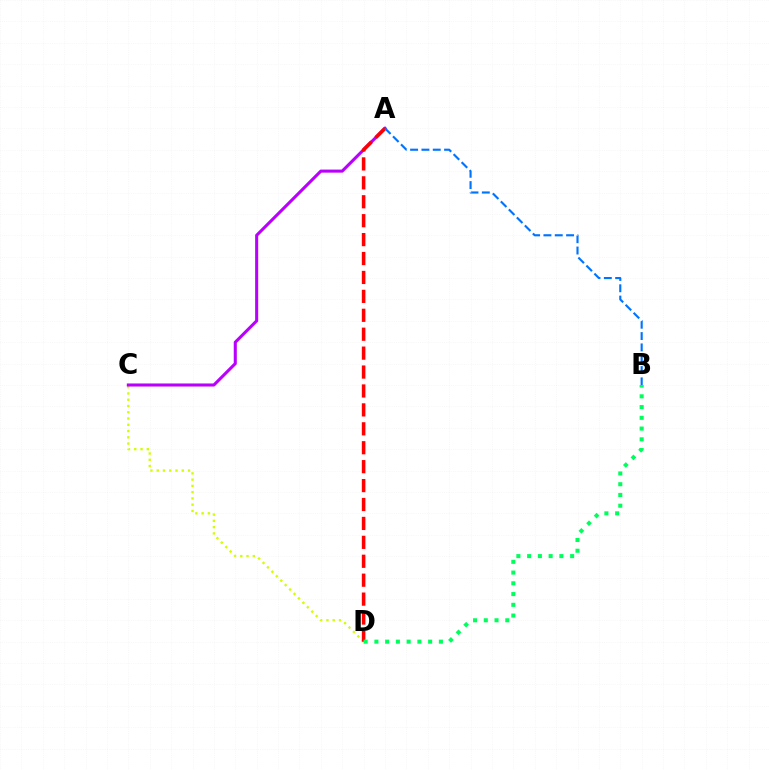{('C', 'D'): [{'color': '#d1ff00', 'line_style': 'dotted', 'thickness': 1.7}], ('A', 'C'): [{'color': '#b900ff', 'line_style': 'solid', 'thickness': 2.2}], ('A', 'D'): [{'color': '#ff0000', 'line_style': 'dashed', 'thickness': 2.57}], ('A', 'B'): [{'color': '#0074ff', 'line_style': 'dashed', 'thickness': 1.54}], ('B', 'D'): [{'color': '#00ff5c', 'line_style': 'dotted', 'thickness': 2.92}]}